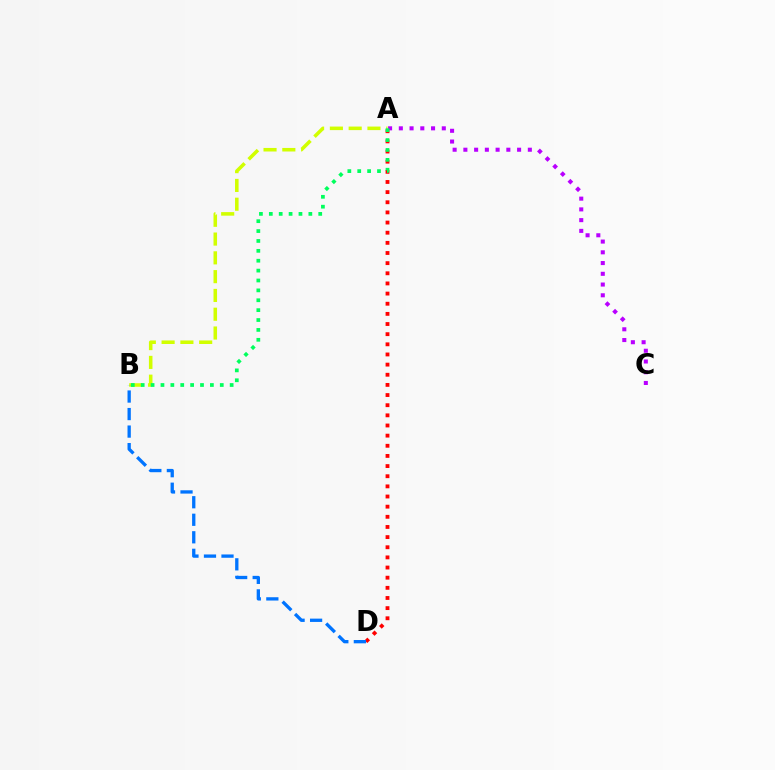{('A', 'D'): [{'color': '#ff0000', 'line_style': 'dotted', 'thickness': 2.76}], ('A', 'B'): [{'color': '#d1ff00', 'line_style': 'dashed', 'thickness': 2.55}, {'color': '#00ff5c', 'line_style': 'dotted', 'thickness': 2.69}], ('A', 'C'): [{'color': '#b900ff', 'line_style': 'dotted', 'thickness': 2.92}], ('B', 'D'): [{'color': '#0074ff', 'line_style': 'dashed', 'thickness': 2.38}]}